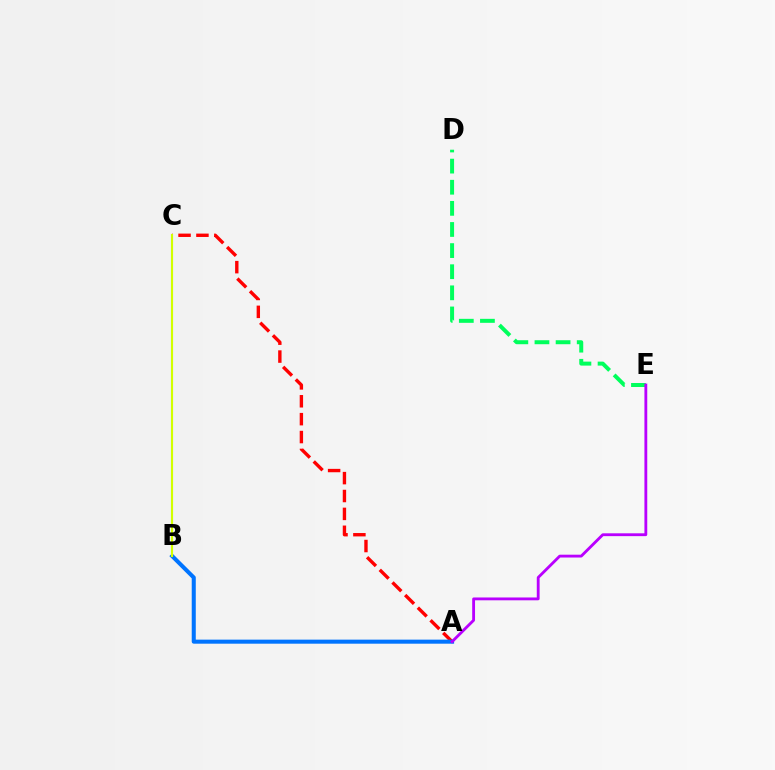{('D', 'E'): [{'color': '#00ff5c', 'line_style': 'dashed', 'thickness': 2.87}], ('A', 'C'): [{'color': '#ff0000', 'line_style': 'dashed', 'thickness': 2.43}], ('A', 'B'): [{'color': '#0074ff', 'line_style': 'solid', 'thickness': 2.92}], ('A', 'E'): [{'color': '#b900ff', 'line_style': 'solid', 'thickness': 2.04}], ('B', 'C'): [{'color': '#d1ff00', 'line_style': 'solid', 'thickness': 1.54}]}